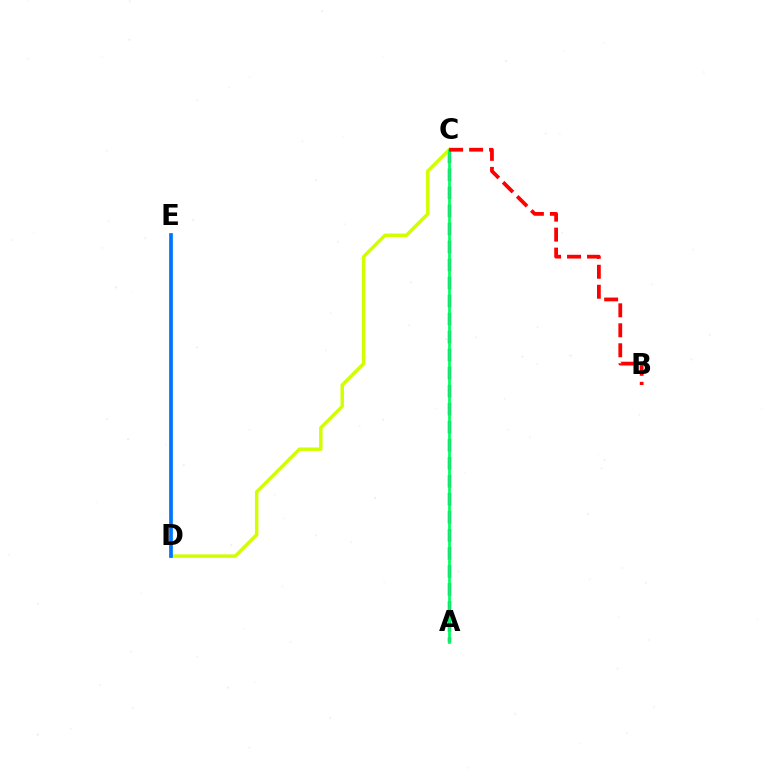{('A', 'C'): [{'color': '#b900ff', 'line_style': 'dashed', 'thickness': 2.45}, {'color': '#00ff5c', 'line_style': 'solid', 'thickness': 2.0}], ('C', 'D'): [{'color': '#d1ff00', 'line_style': 'solid', 'thickness': 2.49}], ('D', 'E'): [{'color': '#0074ff', 'line_style': 'solid', 'thickness': 2.67}], ('B', 'C'): [{'color': '#ff0000', 'line_style': 'dashed', 'thickness': 2.71}]}